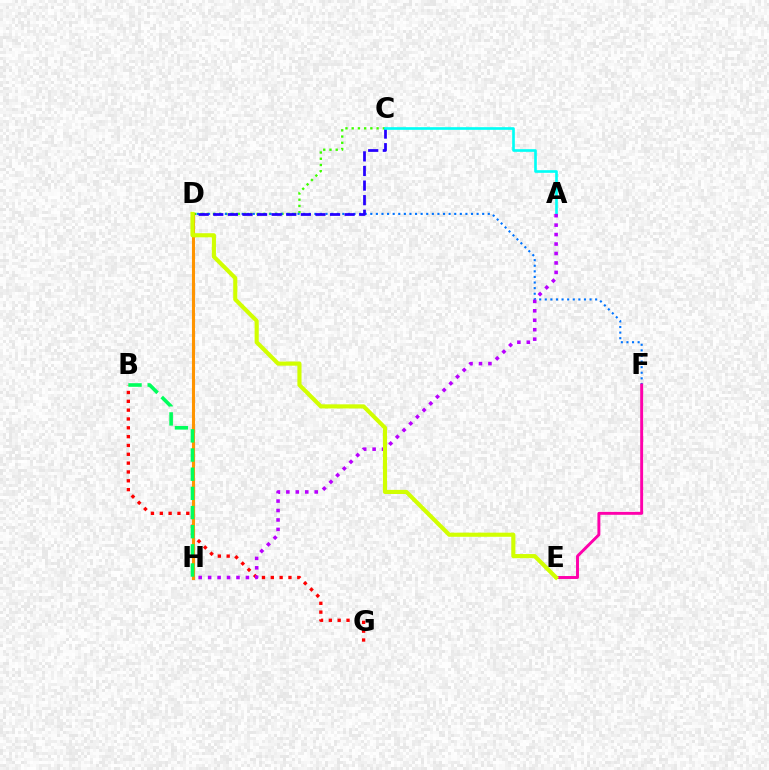{('C', 'D'): [{'color': '#3dff00', 'line_style': 'dotted', 'thickness': 1.69}, {'color': '#2500ff', 'line_style': 'dashed', 'thickness': 1.98}], ('B', 'G'): [{'color': '#ff0000', 'line_style': 'dotted', 'thickness': 2.4}], ('D', 'F'): [{'color': '#0074ff', 'line_style': 'dotted', 'thickness': 1.52}], ('D', 'H'): [{'color': '#ff9400', 'line_style': 'solid', 'thickness': 2.23}], ('A', 'C'): [{'color': '#00fff6', 'line_style': 'solid', 'thickness': 1.91}], ('B', 'H'): [{'color': '#00ff5c', 'line_style': 'dashed', 'thickness': 2.6}], ('A', 'H'): [{'color': '#b900ff', 'line_style': 'dotted', 'thickness': 2.57}], ('E', 'F'): [{'color': '#ff00ac', 'line_style': 'solid', 'thickness': 2.11}], ('D', 'E'): [{'color': '#d1ff00', 'line_style': 'solid', 'thickness': 2.97}]}